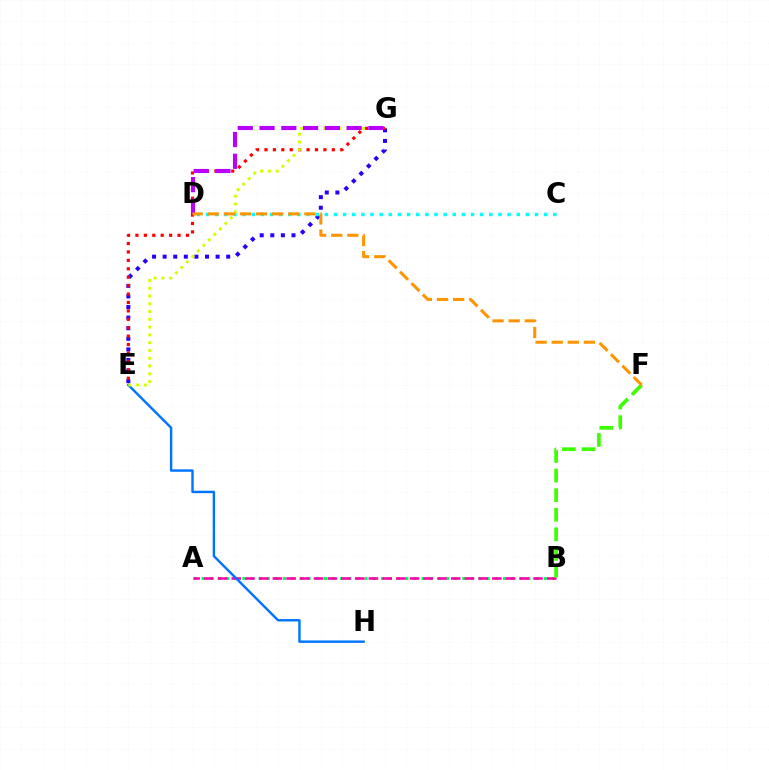{('E', 'G'): [{'color': '#2500ff', 'line_style': 'dotted', 'thickness': 2.88}, {'color': '#ff0000', 'line_style': 'dotted', 'thickness': 2.29}, {'color': '#d1ff00', 'line_style': 'dotted', 'thickness': 2.11}], ('C', 'D'): [{'color': '#00fff6', 'line_style': 'dotted', 'thickness': 2.48}], ('A', 'B'): [{'color': '#00ff5c', 'line_style': 'dotted', 'thickness': 2.21}, {'color': '#ff00ac', 'line_style': 'dashed', 'thickness': 1.86}], ('E', 'H'): [{'color': '#0074ff', 'line_style': 'solid', 'thickness': 1.74}], ('D', 'G'): [{'color': '#b900ff', 'line_style': 'dashed', 'thickness': 2.96}], ('B', 'F'): [{'color': '#3dff00', 'line_style': 'dashed', 'thickness': 2.66}], ('D', 'F'): [{'color': '#ff9400', 'line_style': 'dashed', 'thickness': 2.19}]}